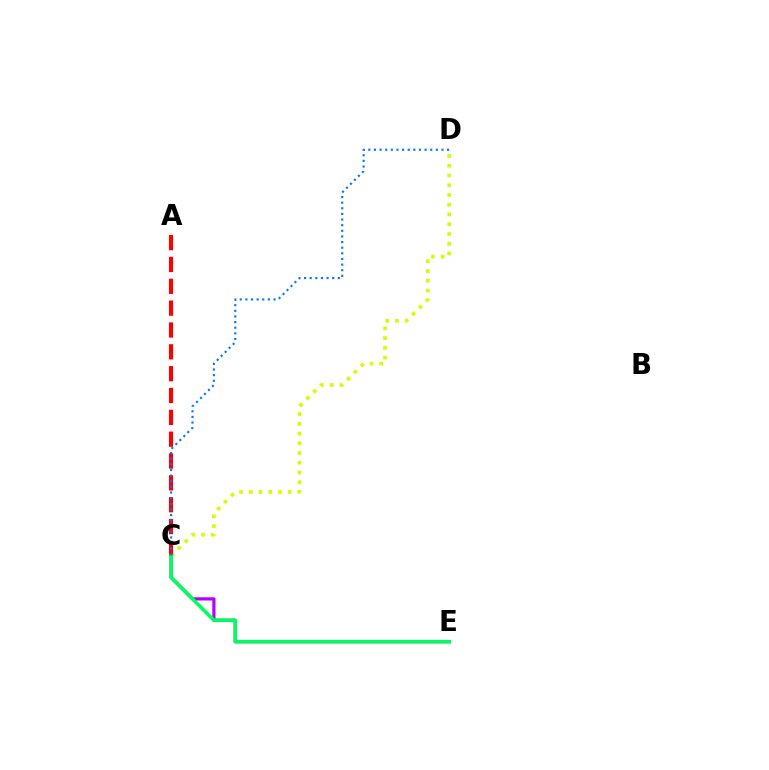{('C', 'D'): [{'color': '#d1ff00', 'line_style': 'dotted', 'thickness': 2.65}, {'color': '#0074ff', 'line_style': 'dotted', 'thickness': 1.53}], ('C', 'E'): [{'color': '#b900ff', 'line_style': 'solid', 'thickness': 2.32}, {'color': '#00ff5c', 'line_style': 'solid', 'thickness': 2.55}], ('A', 'C'): [{'color': '#ff0000', 'line_style': 'dashed', 'thickness': 2.97}]}